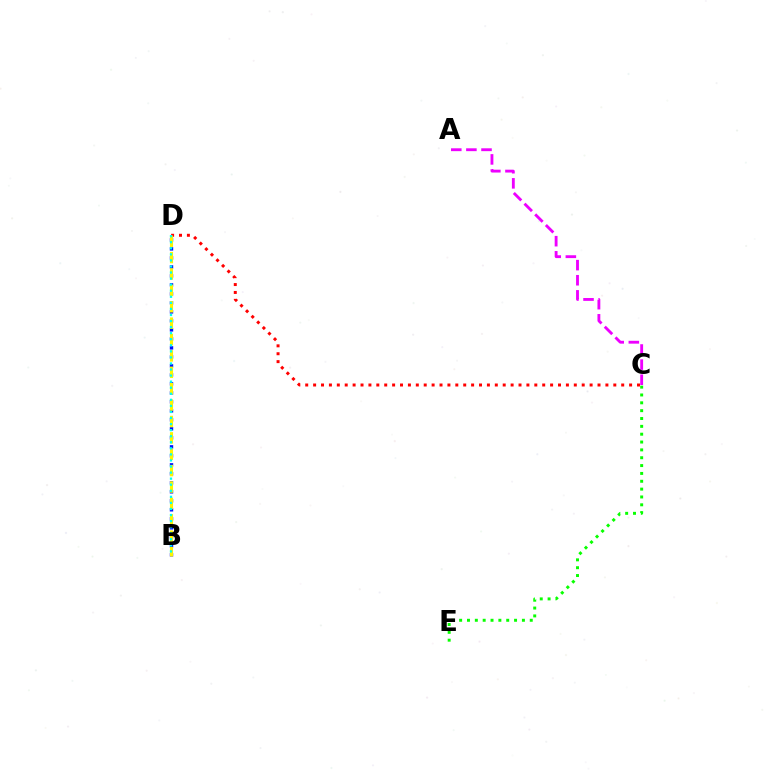{('C', 'D'): [{'color': '#ff0000', 'line_style': 'dotted', 'thickness': 2.15}], ('B', 'D'): [{'color': '#0010ff', 'line_style': 'dotted', 'thickness': 2.44}, {'color': '#fcf500', 'line_style': 'dashed', 'thickness': 2.23}, {'color': '#00fff6', 'line_style': 'dotted', 'thickness': 1.65}], ('A', 'C'): [{'color': '#ee00ff', 'line_style': 'dashed', 'thickness': 2.05}], ('C', 'E'): [{'color': '#08ff00', 'line_style': 'dotted', 'thickness': 2.13}]}